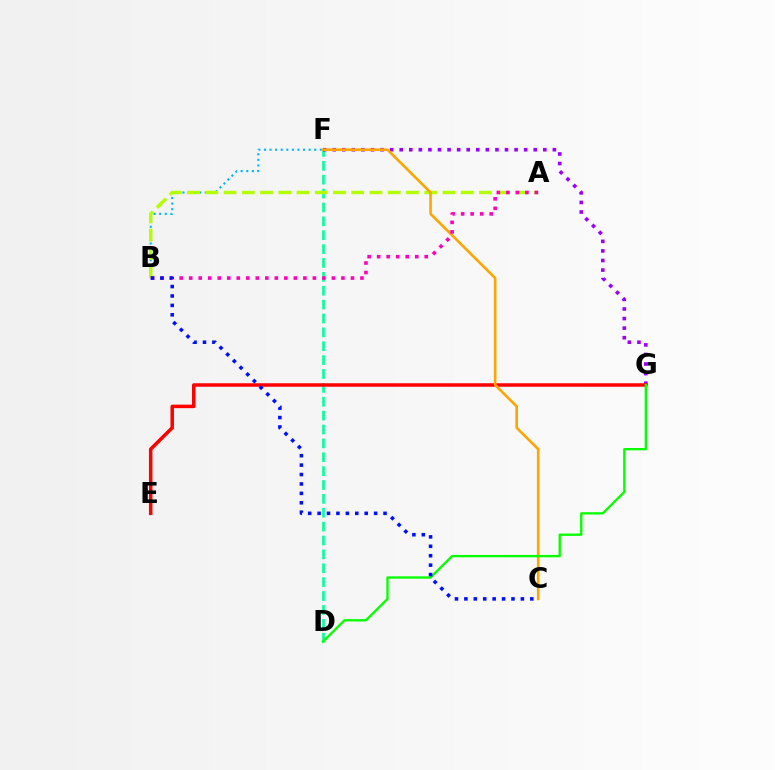{('B', 'F'): [{'color': '#00b5ff', 'line_style': 'dotted', 'thickness': 1.52}], ('D', 'F'): [{'color': '#00ff9d', 'line_style': 'dashed', 'thickness': 1.89}], ('A', 'B'): [{'color': '#b3ff00', 'line_style': 'dashed', 'thickness': 2.48}, {'color': '#ff00bd', 'line_style': 'dotted', 'thickness': 2.59}], ('F', 'G'): [{'color': '#9b00ff', 'line_style': 'dotted', 'thickness': 2.6}], ('E', 'G'): [{'color': '#ff0000', 'line_style': 'solid', 'thickness': 2.52}], ('C', 'F'): [{'color': '#ffa500', 'line_style': 'solid', 'thickness': 1.88}], ('D', 'G'): [{'color': '#08ff00', 'line_style': 'solid', 'thickness': 1.68}], ('B', 'C'): [{'color': '#0010ff', 'line_style': 'dotted', 'thickness': 2.56}]}